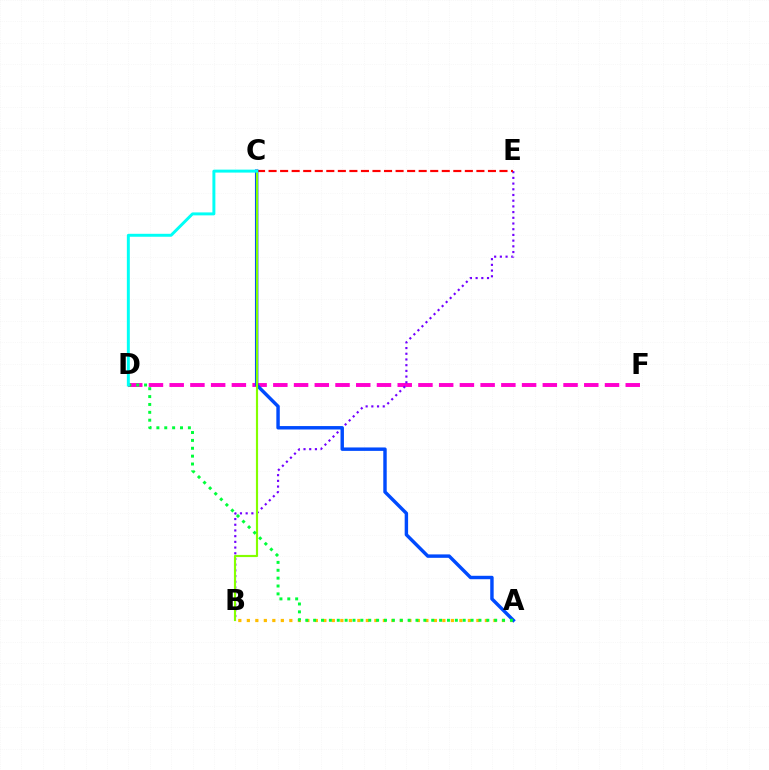{('D', 'F'): [{'color': '#ff00cf', 'line_style': 'dashed', 'thickness': 2.82}], ('B', 'E'): [{'color': '#7200ff', 'line_style': 'dotted', 'thickness': 1.55}], ('C', 'E'): [{'color': '#ff0000', 'line_style': 'dashed', 'thickness': 1.57}], ('A', 'B'): [{'color': '#ffbd00', 'line_style': 'dotted', 'thickness': 2.31}], ('A', 'C'): [{'color': '#004bff', 'line_style': 'solid', 'thickness': 2.47}], ('B', 'C'): [{'color': '#84ff00', 'line_style': 'solid', 'thickness': 1.54}], ('A', 'D'): [{'color': '#00ff39', 'line_style': 'dotted', 'thickness': 2.14}], ('C', 'D'): [{'color': '#00fff6', 'line_style': 'solid', 'thickness': 2.13}]}